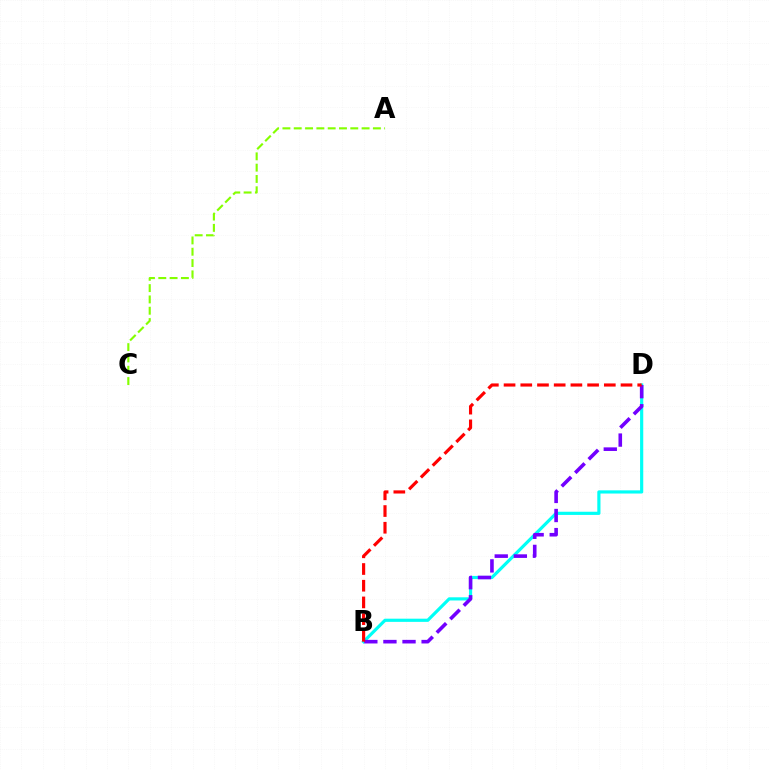{('B', 'D'): [{'color': '#00fff6', 'line_style': 'solid', 'thickness': 2.29}, {'color': '#7200ff', 'line_style': 'dashed', 'thickness': 2.59}, {'color': '#ff0000', 'line_style': 'dashed', 'thickness': 2.27}], ('A', 'C'): [{'color': '#84ff00', 'line_style': 'dashed', 'thickness': 1.54}]}